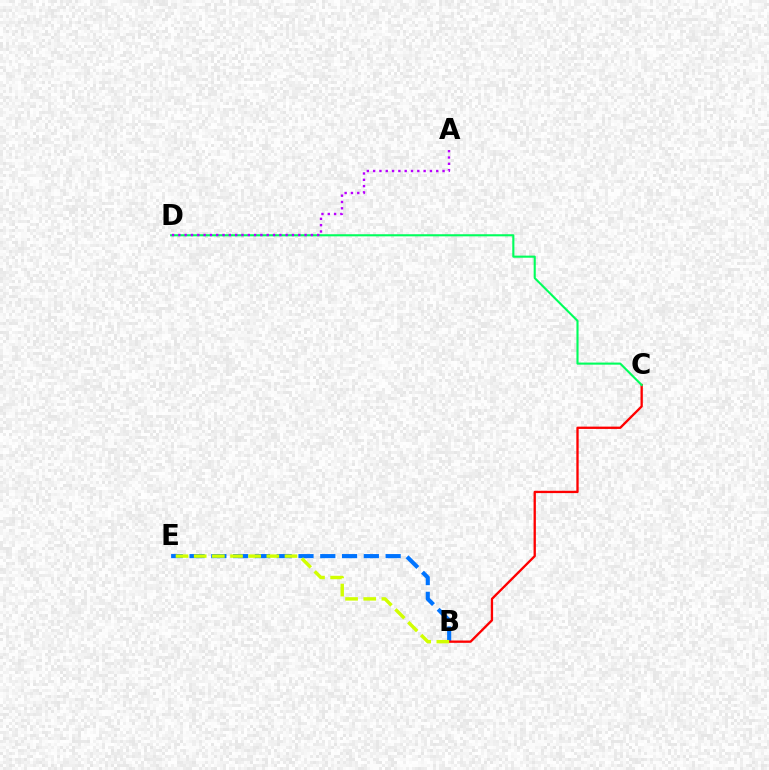{('B', 'E'): [{'color': '#0074ff', 'line_style': 'dashed', 'thickness': 2.96}, {'color': '#d1ff00', 'line_style': 'dashed', 'thickness': 2.47}], ('B', 'C'): [{'color': '#ff0000', 'line_style': 'solid', 'thickness': 1.67}], ('C', 'D'): [{'color': '#00ff5c', 'line_style': 'solid', 'thickness': 1.52}], ('A', 'D'): [{'color': '#b900ff', 'line_style': 'dotted', 'thickness': 1.71}]}